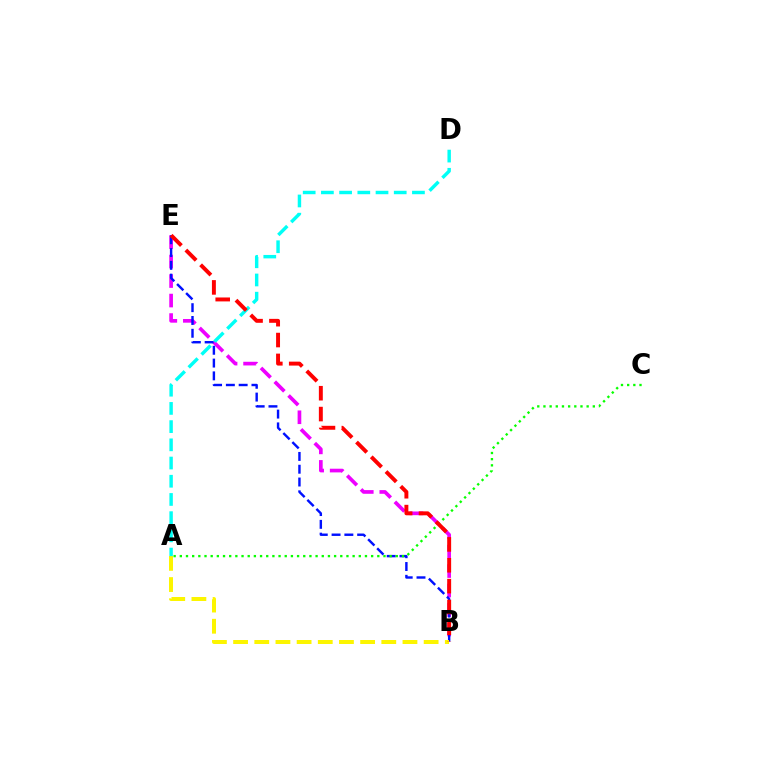{('B', 'E'): [{'color': '#ee00ff', 'line_style': 'dashed', 'thickness': 2.65}, {'color': '#0010ff', 'line_style': 'dashed', 'thickness': 1.74}, {'color': '#ff0000', 'line_style': 'dashed', 'thickness': 2.83}], ('A', 'B'): [{'color': '#fcf500', 'line_style': 'dashed', 'thickness': 2.88}], ('A', 'C'): [{'color': '#08ff00', 'line_style': 'dotted', 'thickness': 1.68}], ('A', 'D'): [{'color': '#00fff6', 'line_style': 'dashed', 'thickness': 2.47}]}